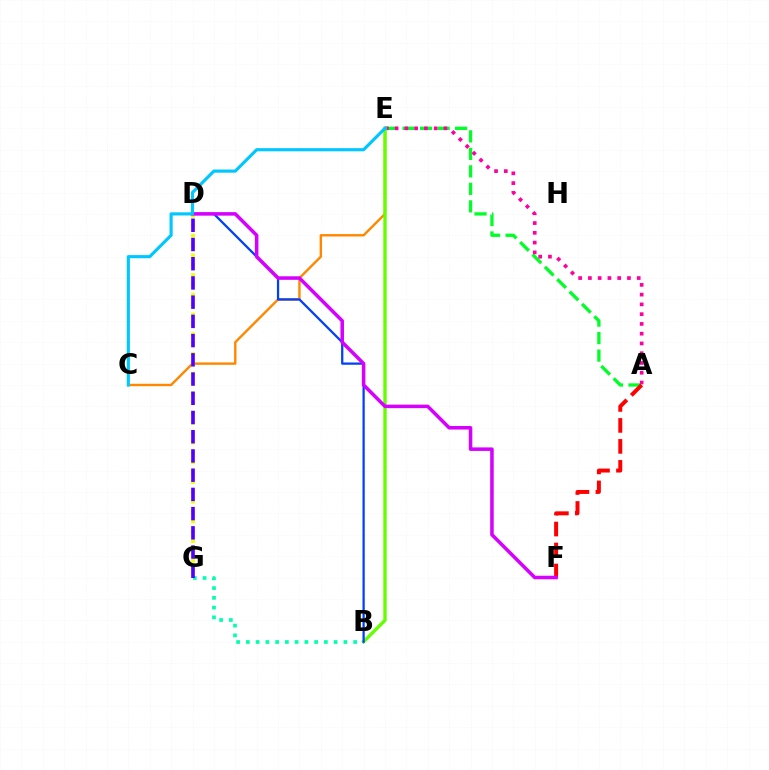{('C', 'E'): [{'color': '#ff8800', 'line_style': 'solid', 'thickness': 1.73}, {'color': '#00c7ff', 'line_style': 'solid', 'thickness': 2.26}], ('A', 'E'): [{'color': '#00ff27', 'line_style': 'dashed', 'thickness': 2.38}, {'color': '#ff00a0', 'line_style': 'dotted', 'thickness': 2.65}], ('B', 'E'): [{'color': '#66ff00', 'line_style': 'solid', 'thickness': 2.43}], ('B', 'G'): [{'color': '#00ffaf', 'line_style': 'dotted', 'thickness': 2.65}], ('B', 'D'): [{'color': '#003fff', 'line_style': 'solid', 'thickness': 1.62}], ('A', 'F'): [{'color': '#ff0000', 'line_style': 'dashed', 'thickness': 2.85}], ('D', 'G'): [{'color': '#eeff00', 'line_style': 'dotted', 'thickness': 2.68}, {'color': '#4f00ff', 'line_style': 'dashed', 'thickness': 2.61}], ('D', 'F'): [{'color': '#d600ff', 'line_style': 'solid', 'thickness': 2.54}]}